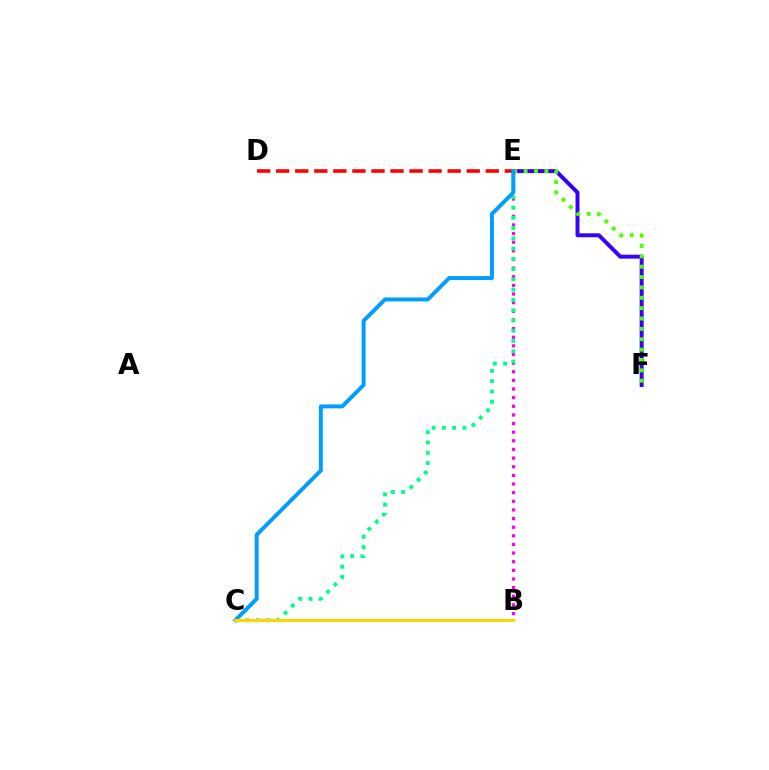{('E', 'F'): [{'color': '#3700ff', 'line_style': 'solid', 'thickness': 2.85}, {'color': '#4fff00', 'line_style': 'dotted', 'thickness': 2.82}], ('B', 'E'): [{'color': '#ff00ed', 'line_style': 'dotted', 'thickness': 2.35}], ('D', 'E'): [{'color': '#ff0000', 'line_style': 'dashed', 'thickness': 2.59}], ('C', 'E'): [{'color': '#00ff86', 'line_style': 'dotted', 'thickness': 2.79}, {'color': '#009eff', 'line_style': 'solid', 'thickness': 2.84}], ('B', 'C'): [{'color': '#ffd500', 'line_style': 'solid', 'thickness': 2.23}]}